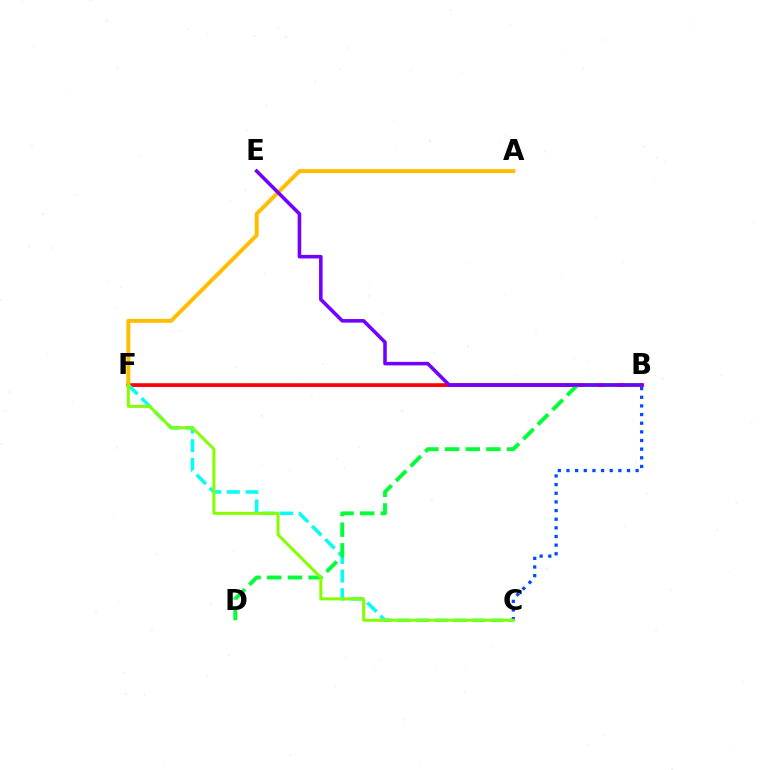{('B', 'F'): [{'color': '#ff00cf', 'line_style': 'solid', 'thickness': 2.03}, {'color': '#ff0000', 'line_style': 'solid', 'thickness': 2.57}], ('C', 'F'): [{'color': '#00fff6', 'line_style': 'dashed', 'thickness': 2.53}, {'color': '#84ff00', 'line_style': 'solid', 'thickness': 2.16}], ('B', 'C'): [{'color': '#004bff', 'line_style': 'dotted', 'thickness': 2.35}], ('B', 'D'): [{'color': '#00ff39', 'line_style': 'dashed', 'thickness': 2.81}], ('A', 'F'): [{'color': '#ffbd00', 'line_style': 'solid', 'thickness': 2.85}], ('B', 'E'): [{'color': '#7200ff', 'line_style': 'solid', 'thickness': 2.56}]}